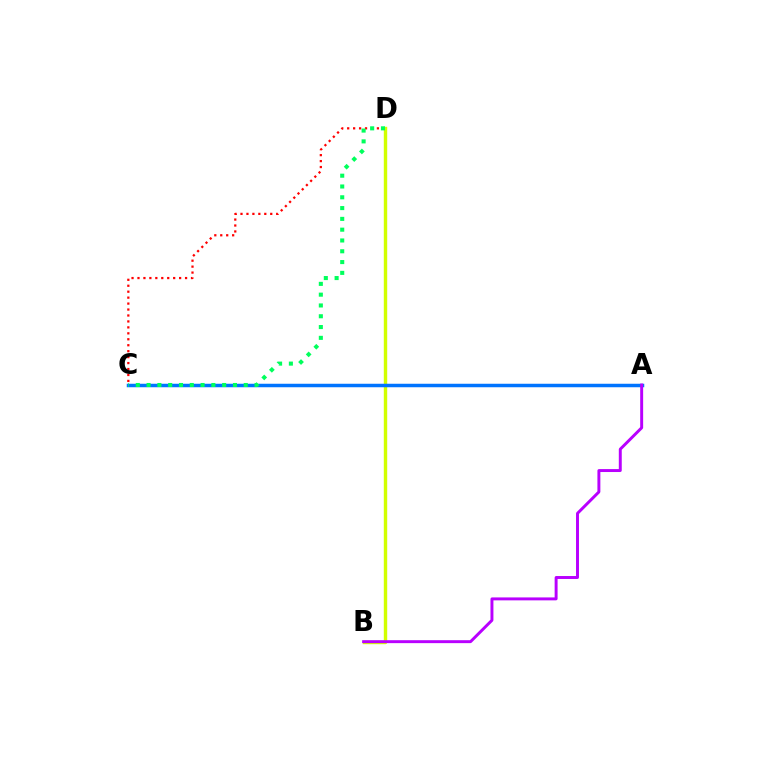{('B', 'D'): [{'color': '#d1ff00', 'line_style': 'solid', 'thickness': 2.45}], ('C', 'D'): [{'color': '#ff0000', 'line_style': 'dotted', 'thickness': 1.62}, {'color': '#00ff5c', 'line_style': 'dotted', 'thickness': 2.93}], ('A', 'C'): [{'color': '#0074ff', 'line_style': 'solid', 'thickness': 2.52}], ('A', 'B'): [{'color': '#b900ff', 'line_style': 'solid', 'thickness': 2.12}]}